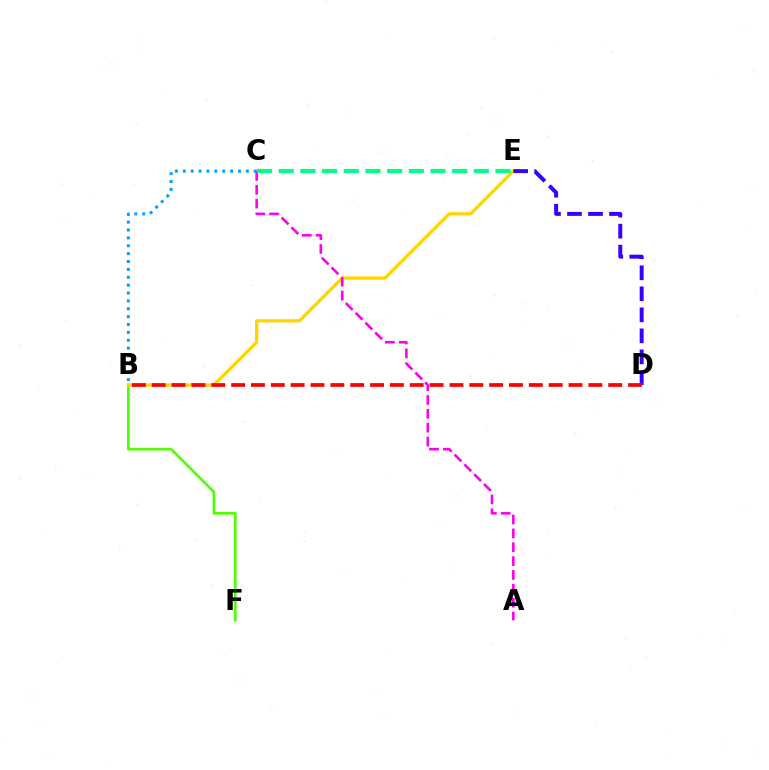{('B', 'F'): [{'color': '#4fff00', 'line_style': 'solid', 'thickness': 1.9}], ('B', 'E'): [{'color': '#ffd500', 'line_style': 'solid', 'thickness': 2.34}], ('D', 'E'): [{'color': '#3700ff', 'line_style': 'dashed', 'thickness': 2.85}], ('B', 'C'): [{'color': '#009eff', 'line_style': 'dotted', 'thickness': 2.14}], ('A', 'C'): [{'color': '#ff00ed', 'line_style': 'dashed', 'thickness': 1.88}], ('C', 'E'): [{'color': '#00ff86', 'line_style': 'dashed', 'thickness': 2.94}], ('B', 'D'): [{'color': '#ff0000', 'line_style': 'dashed', 'thickness': 2.7}]}